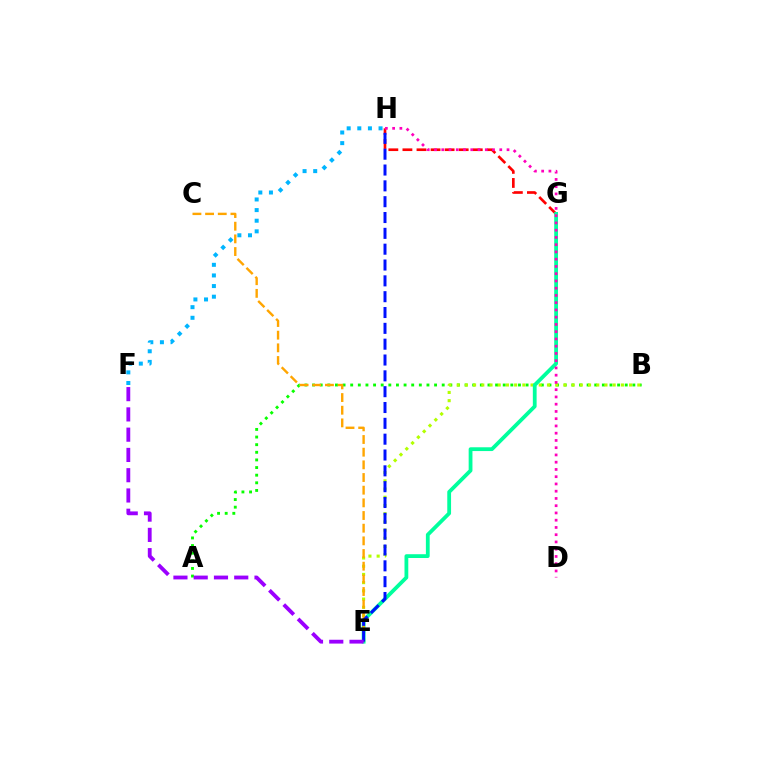{('A', 'B'): [{'color': '#08ff00', 'line_style': 'dotted', 'thickness': 2.07}], ('B', 'E'): [{'color': '#b3ff00', 'line_style': 'dotted', 'thickness': 2.23}], ('G', 'H'): [{'color': '#ff0000', 'line_style': 'dashed', 'thickness': 1.91}], ('E', 'G'): [{'color': '#00ff9d', 'line_style': 'solid', 'thickness': 2.73}], ('C', 'E'): [{'color': '#ffa500', 'line_style': 'dashed', 'thickness': 1.72}], ('F', 'H'): [{'color': '#00b5ff', 'line_style': 'dotted', 'thickness': 2.89}], ('E', 'H'): [{'color': '#0010ff', 'line_style': 'dashed', 'thickness': 2.15}], ('E', 'F'): [{'color': '#9b00ff', 'line_style': 'dashed', 'thickness': 2.75}], ('D', 'H'): [{'color': '#ff00bd', 'line_style': 'dotted', 'thickness': 1.97}]}